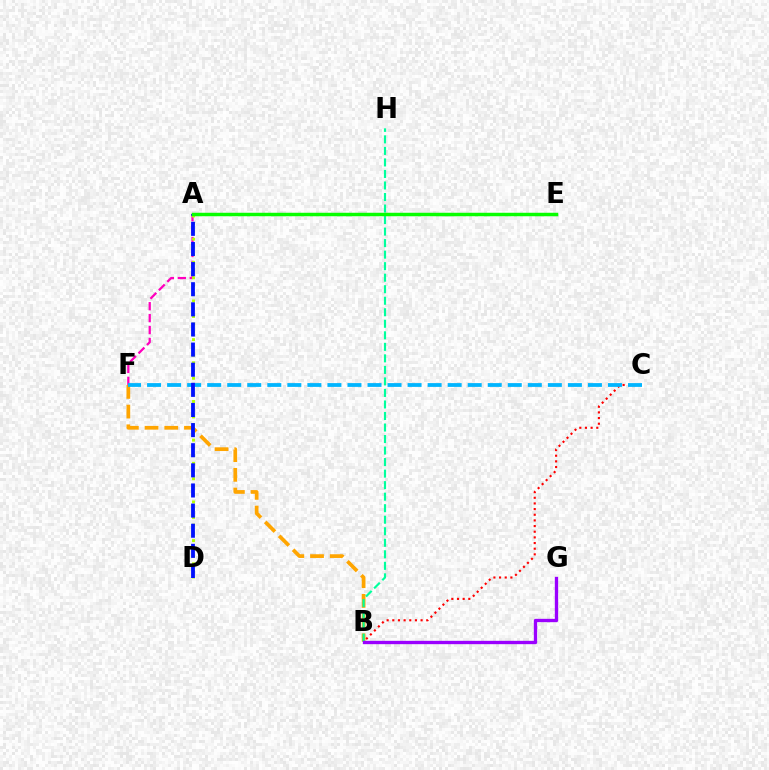{('B', 'C'): [{'color': '#ff0000', 'line_style': 'dotted', 'thickness': 1.54}], ('B', 'F'): [{'color': '#ffa500', 'line_style': 'dashed', 'thickness': 2.68}], ('A', 'F'): [{'color': '#ff00bd', 'line_style': 'dashed', 'thickness': 1.62}], ('A', 'D'): [{'color': '#b3ff00', 'line_style': 'dotted', 'thickness': 2.1}, {'color': '#0010ff', 'line_style': 'dashed', 'thickness': 2.73}], ('C', 'F'): [{'color': '#00b5ff', 'line_style': 'dashed', 'thickness': 2.72}], ('B', 'H'): [{'color': '#00ff9d', 'line_style': 'dashed', 'thickness': 1.57}], ('B', 'G'): [{'color': '#9b00ff', 'line_style': 'solid', 'thickness': 2.4}], ('A', 'E'): [{'color': '#08ff00', 'line_style': 'solid', 'thickness': 2.5}]}